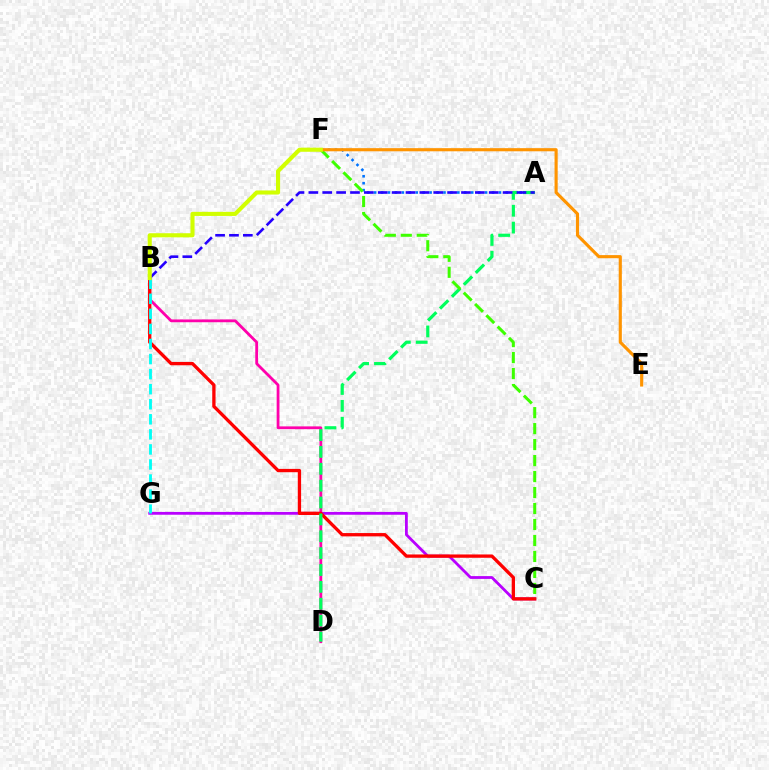{('B', 'D'): [{'color': '#ff00ac', 'line_style': 'solid', 'thickness': 2.01}], ('C', 'G'): [{'color': '#b900ff', 'line_style': 'solid', 'thickness': 2.02}], ('B', 'C'): [{'color': '#ff0000', 'line_style': 'solid', 'thickness': 2.38}], ('B', 'G'): [{'color': '#00fff6', 'line_style': 'dashed', 'thickness': 2.05}], ('A', 'F'): [{'color': '#0074ff', 'line_style': 'dotted', 'thickness': 1.88}], ('A', 'D'): [{'color': '#00ff5c', 'line_style': 'dashed', 'thickness': 2.29}], ('C', 'F'): [{'color': '#3dff00', 'line_style': 'dashed', 'thickness': 2.17}], ('A', 'B'): [{'color': '#2500ff', 'line_style': 'dashed', 'thickness': 1.88}], ('E', 'F'): [{'color': '#ff9400', 'line_style': 'solid', 'thickness': 2.25}], ('B', 'F'): [{'color': '#d1ff00', 'line_style': 'solid', 'thickness': 2.95}]}